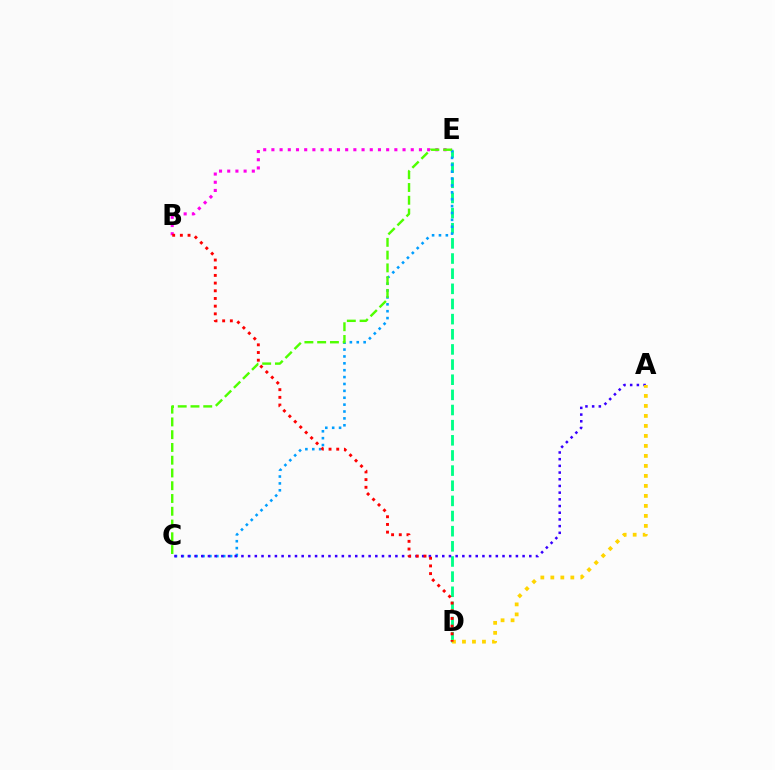{('B', 'E'): [{'color': '#ff00ed', 'line_style': 'dotted', 'thickness': 2.23}], ('D', 'E'): [{'color': '#00ff86', 'line_style': 'dashed', 'thickness': 2.06}], ('C', 'E'): [{'color': '#009eff', 'line_style': 'dotted', 'thickness': 1.87}, {'color': '#4fff00', 'line_style': 'dashed', 'thickness': 1.73}], ('A', 'C'): [{'color': '#3700ff', 'line_style': 'dotted', 'thickness': 1.82}], ('A', 'D'): [{'color': '#ffd500', 'line_style': 'dotted', 'thickness': 2.72}], ('B', 'D'): [{'color': '#ff0000', 'line_style': 'dotted', 'thickness': 2.09}]}